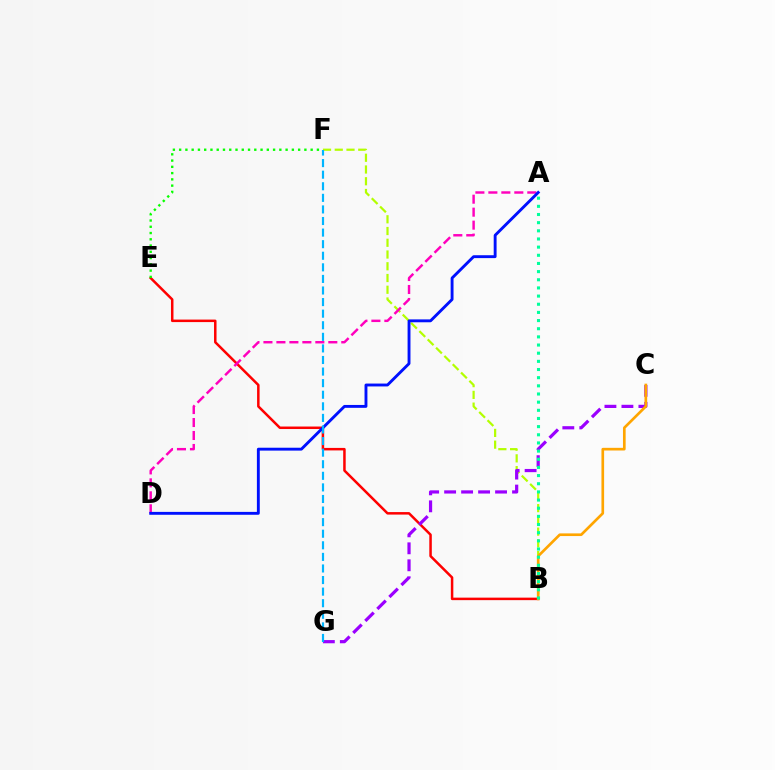{('B', 'E'): [{'color': '#ff0000', 'line_style': 'solid', 'thickness': 1.8}], ('B', 'F'): [{'color': '#b3ff00', 'line_style': 'dashed', 'thickness': 1.6}], ('A', 'D'): [{'color': '#ff00bd', 'line_style': 'dashed', 'thickness': 1.76}, {'color': '#0010ff', 'line_style': 'solid', 'thickness': 2.08}], ('C', 'G'): [{'color': '#9b00ff', 'line_style': 'dashed', 'thickness': 2.31}], ('B', 'C'): [{'color': '#ffa500', 'line_style': 'solid', 'thickness': 1.92}], ('F', 'G'): [{'color': '#00b5ff', 'line_style': 'dashed', 'thickness': 1.57}], ('E', 'F'): [{'color': '#08ff00', 'line_style': 'dotted', 'thickness': 1.7}], ('A', 'B'): [{'color': '#00ff9d', 'line_style': 'dotted', 'thickness': 2.22}]}